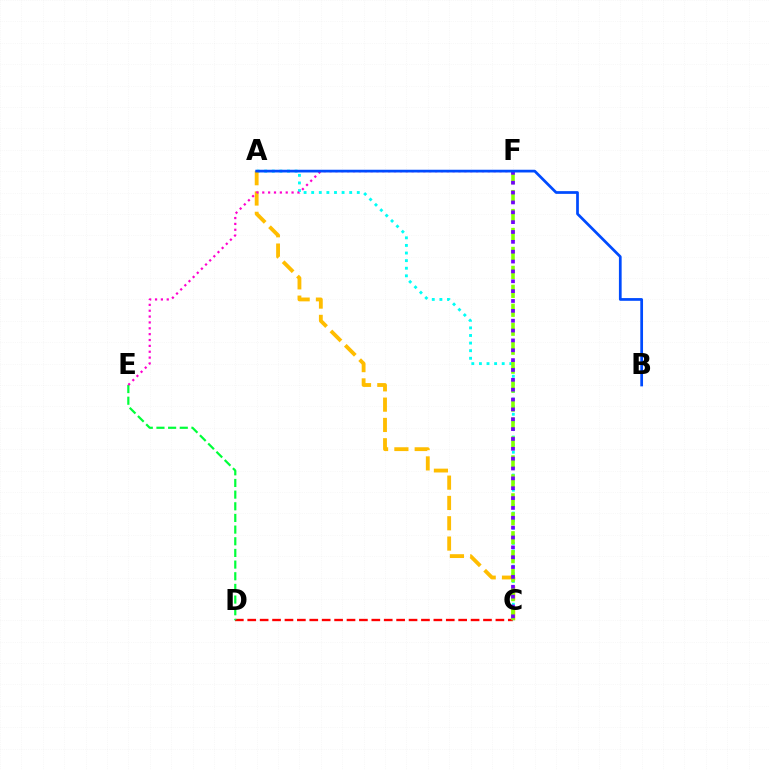{('C', 'D'): [{'color': '#ff0000', 'line_style': 'dashed', 'thickness': 1.69}], ('A', 'C'): [{'color': '#00fff6', 'line_style': 'dotted', 'thickness': 2.06}, {'color': '#ffbd00', 'line_style': 'dashed', 'thickness': 2.76}], ('D', 'E'): [{'color': '#00ff39', 'line_style': 'dashed', 'thickness': 1.58}], ('C', 'F'): [{'color': '#84ff00', 'line_style': 'dashed', 'thickness': 2.57}, {'color': '#7200ff', 'line_style': 'dotted', 'thickness': 2.68}], ('E', 'F'): [{'color': '#ff00cf', 'line_style': 'dotted', 'thickness': 1.59}], ('A', 'B'): [{'color': '#004bff', 'line_style': 'solid', 'thickness': 1.96}]}